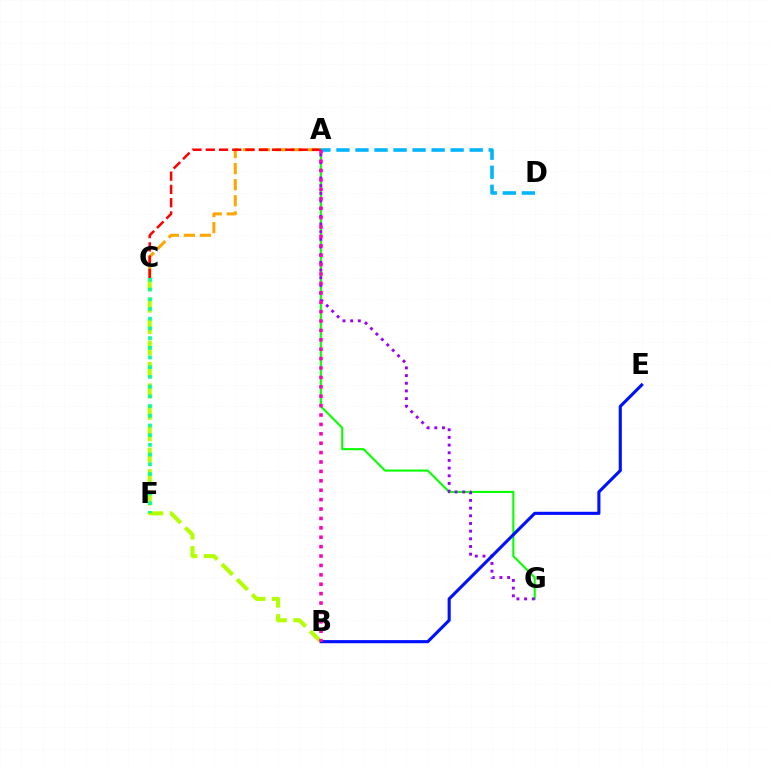{('A', 'G'): [{'color': '#08ff00', 'line_style': 'solid', 'thickness': 1.51}, {'color': '#9b00ff', 'line_style': 'dotted', 'thickness': 2.09}], ('B', 'E'): [{'color': '#0010ff', 'line_style': 'solid', 'thickness': 2.24}], ('A', 'C'): [{'color': '#ffa500', 'line_style': 'dashed', 'thickness': 2.18}, {'color': '#ff0000', 'line_style': 'dashed', 'thickness': 1.8}], ('A', 'D'): [{'color': '#00b5ff', 'line_style': 'dashed', 'thickness': 2.59}], ('B', 'C'): [{'color': '#b3ff00', 'line_style': 'dashed', 'thickness': 2.91}], ('A', 'B'): [{'color': '#ff00bd', 'line_style': 'dotted', 'thickness': 2.55}], ('C', 'F'): [{'color': '#00ff9d', 'line_style': 'dotted', 'thickness': 2.64}]}